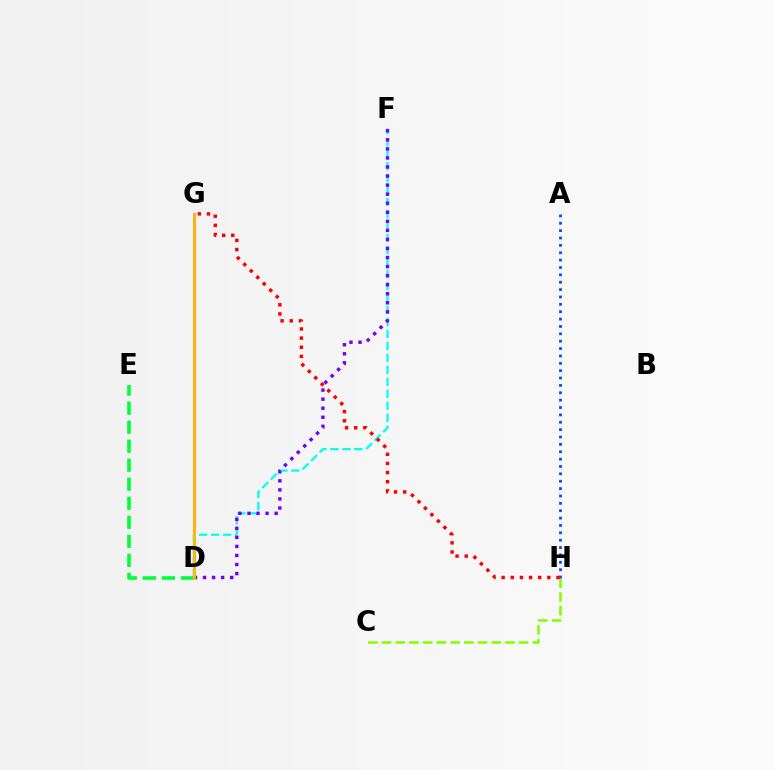{('D', 'G'): [{'color': '#ff00cf', 'line_style': 'solid', 'thickness': 1.96}, {'color': '#ffbd00', 'line_style': 'solid', 'thickness': 2.02}], ('D', 'F'): [{'color': '#00fff6', 'line_style': 'dashed', 'thickness': 1.63}, {'color': '#7200ff', 'line_style': 'dotted', 'thickness': 2.46}], ('C', 'H'): [{'color': '#84ff00', 'line_style': 'dashed', 'thickness': 1.86}], ('A', 'H'): [{'color': '#004bff', 'line_style': 'dotted', 'thickness': 2.0}], ('G', 'H'): [{'color': '#ff0000', 'line_style': 'dotted', 'thickness': 2.48}], ('D', 'E'): [{'color': '#00ff39', 'line_style': 'dashed', 'thickness': 2.58}]}